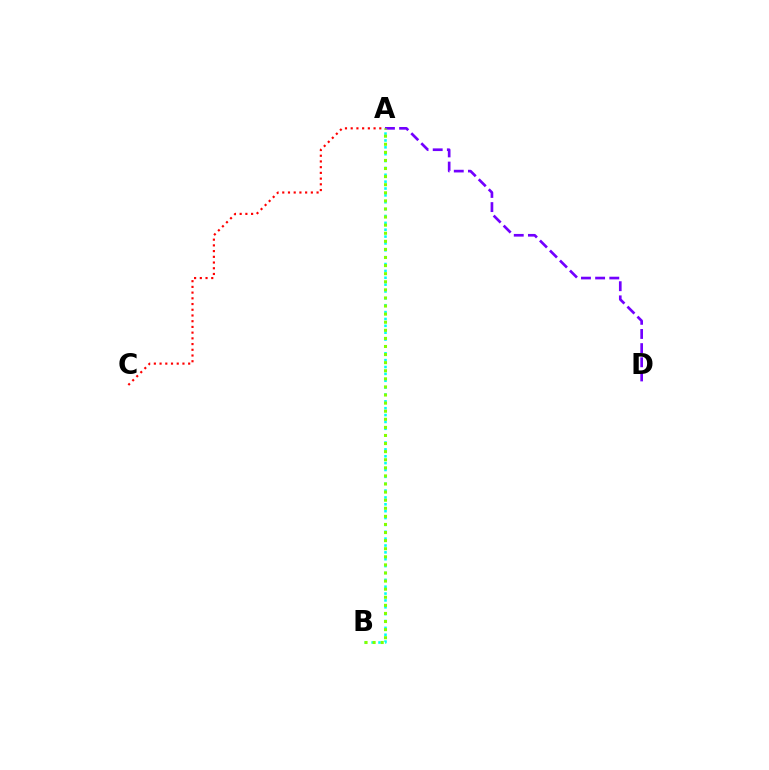{('A', 'D'): [{'color': '#7200ff', 'line_style': 'dashed', 'thickness': 1.92}], ('A', 'B'): [{'color': '#00fff6', 'line_style': 'dotted', 'thickness': 1.87}, {'color': '#84ff00', 'line_style': 'dotted', 'thickness': 2.2}], ('A', 'C'): [{'color': '#ff0000', 'line_style': 'dotted', 'thickness': 1.55}]}